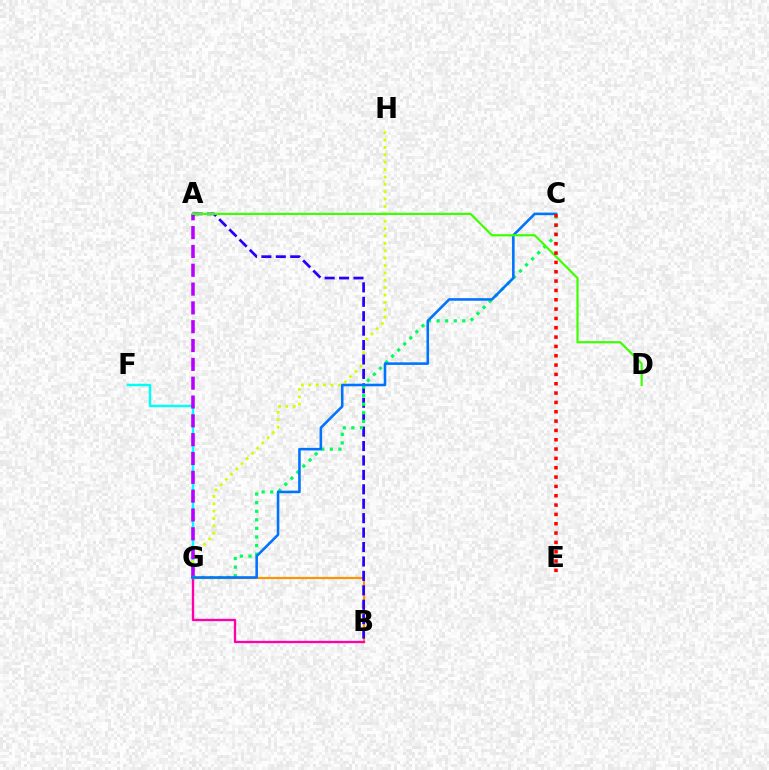{('F', 'G'): [{'color': '#00fff6', 'line_style': 'solid', 'thickness': 1.78}], ('G', 'H'): [{'color': '#d1ff00', 'line_style': 'dotted', 'thickness': 2.0}], ('A', 'G'): [{'color': '#b900ff', 'line_style': 'dashed', 'thickness': 2.56}], ('B', 'G'): [{'color': '#ff9400', 'line_style': 'solid', 'thickness': 1.58}, {'color': '#ff00ac', 'line_style': 'solid', 'thickness': 1.68}], ('A', 'B'): [{'color': '#2500ff', 'line_style': 'dashed', 'thickness': 1.96}], ('C', 'G'): [{'color': '#00ff5c', 'line_style': 'dotted', 'thickness': 2.33}, {'color': '#0074ff', 'line_style': 'solid', 'thickness': 1.86}], ('A', 'D'): [{'color': '#3dff00', 'line_style': 'solid', 'thickness': 1.58}], ('C', 'E'): [{'color': '#ff0000', 'line_style': 'dotted', 'thickness': 2.54}]}